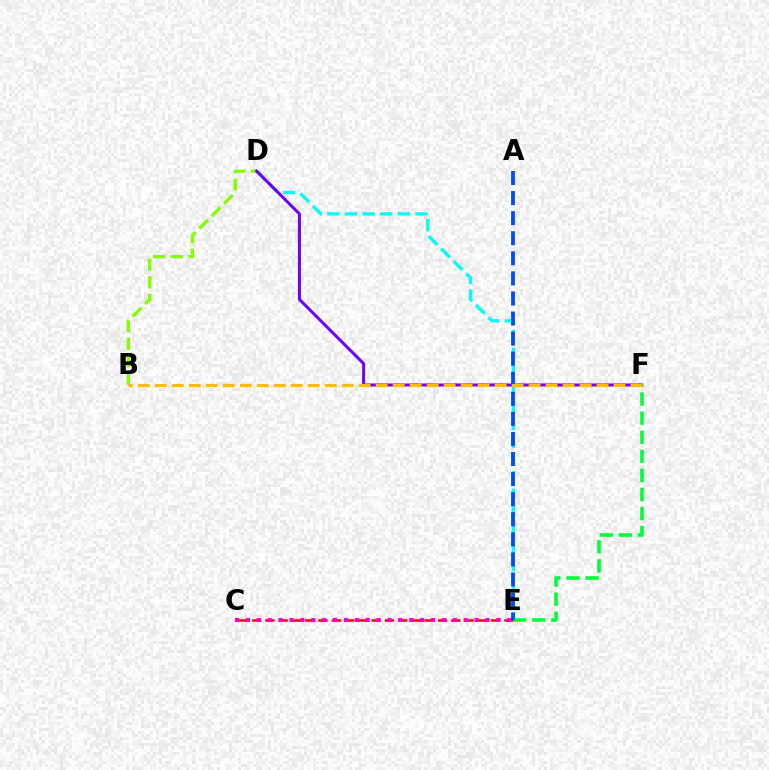{('B', 'D'): [{'color': '#84ff00', 'line_style': 'dashed', 'thickness': 2.39}], ('D', 'E'): [{'color': '#00fff6', 'line_style': 'dashed', 'thickness': 2.4}], ('D', 'F'): [{'color': '#7200ff', 'line_style': 'solid', 'thickness': 2.17}], ('C', 'E'): [{'color': '#ff0000', 'line_style': 'dashed', 'thickness': 1.8}, {'color': '#ff00cf', 'line_style': 'dotted', 'thickness': 2.96}], ('E', 'F'): [{'color': '#00ff39', 'line_style': 'dashed', 'thickness': 2.59}], ('A', 'E'): [{'color': '#004bff', 'line_style': 'dashed', 'thickness': 2.73}], ('B', 'F'): [{'color': '#ffbd00', 'line_style': 'dashed', 'thickness': 2.31}]}